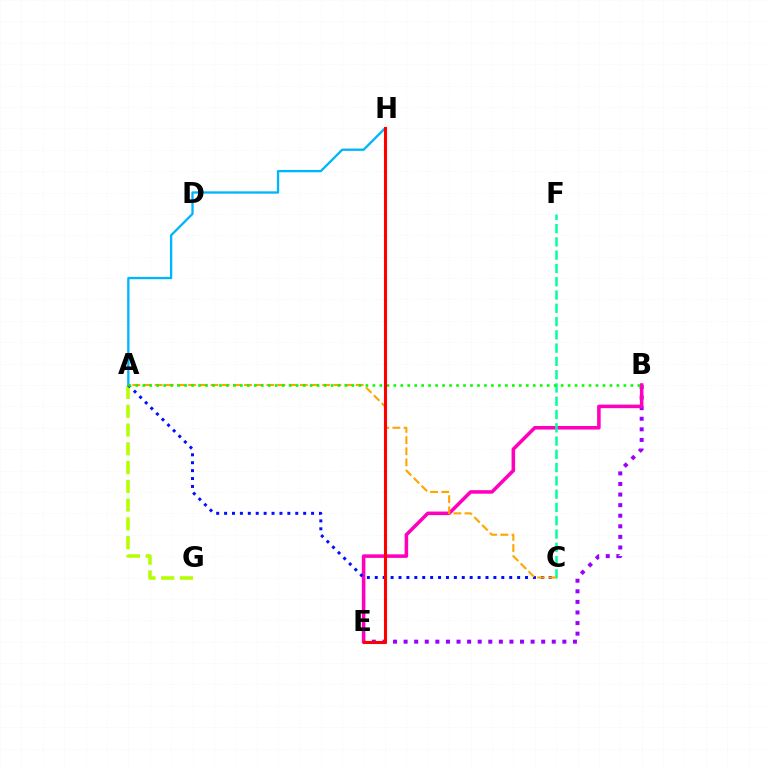{('B', 'E'): [{'color': '#9b00ff', 'line_style': 'dotted', 'thickness': 2.88}, {'color': '#ff00bd', 'line_style': 'solid', 'thickness': 2.56}], ('A', 'G'): [{'color': '#b3ff00', 'line_style': 'dashed', 'thickness': 2.55}], ('A', 'H'): [{'color': '#00b5ff', 'line_style': 'solid', 'thickness': 1.67}], ('A', 'C'): [{'color': '#0010ff', 'line_style': 'dotted', 'thickness': 2.15}, {'color': '#ffa500', 'line_style': 'dashed', 'thickness': 1.52}], ('C', 'F'): [{'color': '#00ff9d', 'line_style': 'dashed', 'thickness': 1.8}], ('A', 'B'): [{'color': '#08ff00', 'line_style': 'dotted', 'thickness': 1.89}], ('E', 'H'): [{'color': '#ff0000', 'line_style': 'solid', 'thickness': 2.22}]}